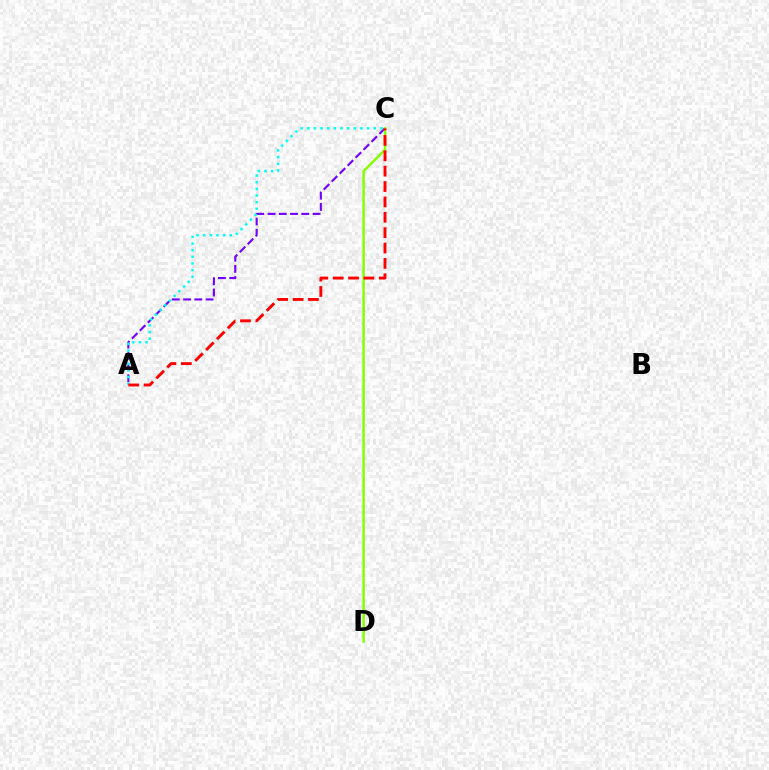{('A', 'C'): [{'color': '#7200ff', 'line_style': 'dashed', 'thickness': 1.53}, {'color': '#00fff6', 'line_style': 'dotted', 'thickness': 1.8}, {'color': '#ff0000', 'line_style': 'dashed', 'thickness': 2.09}], ('C', 'D'): [{'color': '#84ff00', 'line_style': 'solid', 'thickness': 1.78}]}